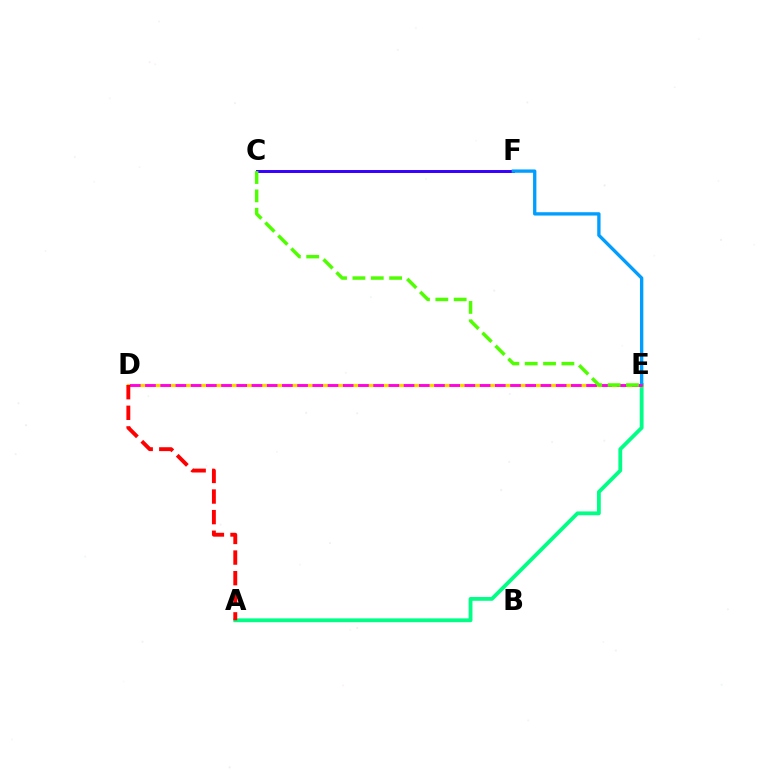{('A', 'E'): [{'color': '#00ff86', 'line_style': 'solid', 'thickness': 2.75}], ('D', 'E'): [{'color': '#ffd500', 'line_style': 'solid', 'thickness': 2.29}, {'color': '#ff00ed', 'line_style': 'dashed', 'thickness': 2.07}], ('C', 'F'): [{'color': '#3700ff', 'line_style': 'solid', 'thickness': 2.13}], ('E', 'F'): [{'color': '#009eff', 'line_style': 'solid', 'thickness': 2.39}], ('C', 'E'): [{'color': '#4fff00', 'line_style': 'dashed', 'thickness': 2.49}], ('A', 'D'): [{'color': '#ff0000', 'line_style': 'dashed', 'thickness': 2.8}]}